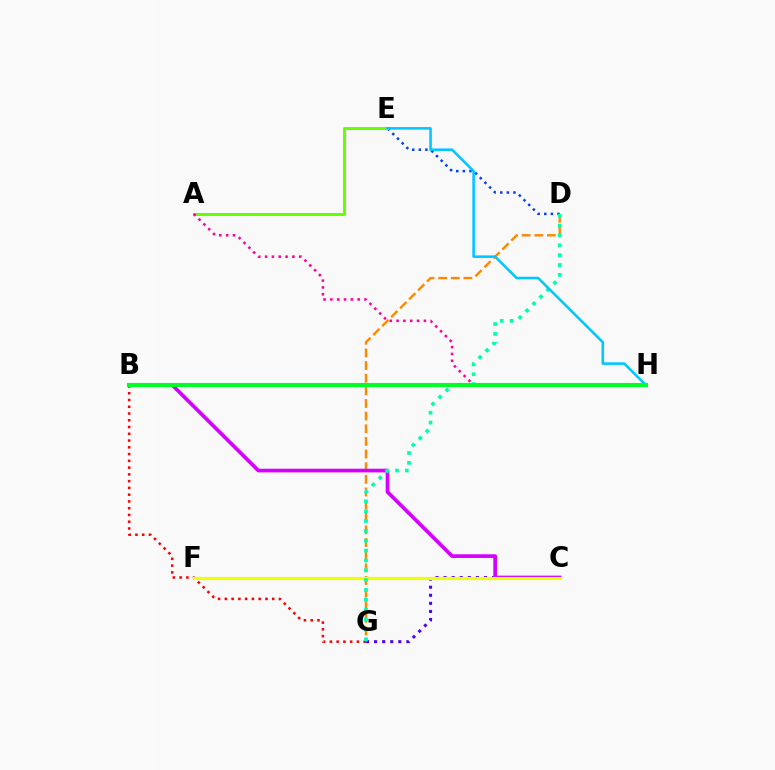{('D', 'E'): [{'color': '#003fff', 'line_style': 'dotted', 'thickness': 1.79}], ('C', 'G'): [{'color': '#4f00ff', 'line_style': 'dotted', 'thickness': 2.19}], ('D', 'G'): [{'color': '#ff8800', 'line_style': 'dashed', 'thickness': 1.72}, {'color': '#00ffaf', 'line_style': 'dotted', 'thickness': 2.68}], ('A', 'E'): [{'color': '#66ff00', 'line_style': 'solid', 'thickness': 2.18}], ('B', 'G'): [{'color': '#ff0000', 'line_style': 'dotted', 'thickness': 1.84}], ('A', 'H'): [{'color': '#ff00a0', 'line_style': 'dotted', 'thickness': 1.85}], ('B', 'C'): [{'color': '#d600ff', 'line_style': 'solid', 'thickness': 2.65}], ('C', 'F'): [{'color': '#eeff00', 'line_style': 'solid', 'thickness': 2.27}], ('E', 'H'): [{'color': '#00c7ff', 'line_style': 'solid', 'thickness': 1.86}], ('B', 'H'): [{'color': '#00ff27', 'line_style': 'solid', 'thickness': 2.94}]}